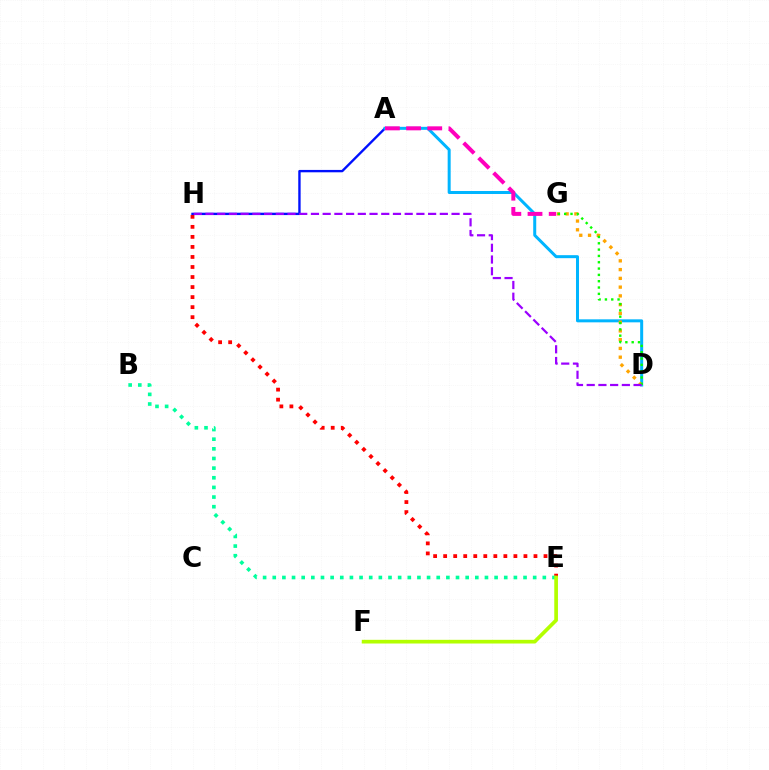{('E', 'H'): [{'color': '#ff0000', 'line_style': 'dotted', 'thickness': 2.73}], ('A', 'H'): [{'color': '#0010ff', 'line_style': 'solid', 'thickness': 1.71}], ('A', 'D'): [{'color': '#00b5ff', 'line_style': 'solid', 'thickness': 2.17}], ('B', 'E'): [{'color': '#00ff9d', 'line_style': 'dotted', 'thickness': 2.62}], ('D', 'G'): [{'color': '#ffa500', 'line_style': 'dotted', 'thickness': 2.38}, {'color': '#08ff00', 'line_style': 'dotted', 'thickness': 1.72}], ('E', 'F'): [{'color': '#b3ff00', 'line_style': 'solid', 'thickness': 2.66}], ('A', 'G'): [{'color': '#ff00bd', 'line_style': 'dashed', 'thickness': 2.88}], ('D', 'H'): [{'color': '#9b00ff', 'line_style': 'dashed', 'thickness': 1.59}]}